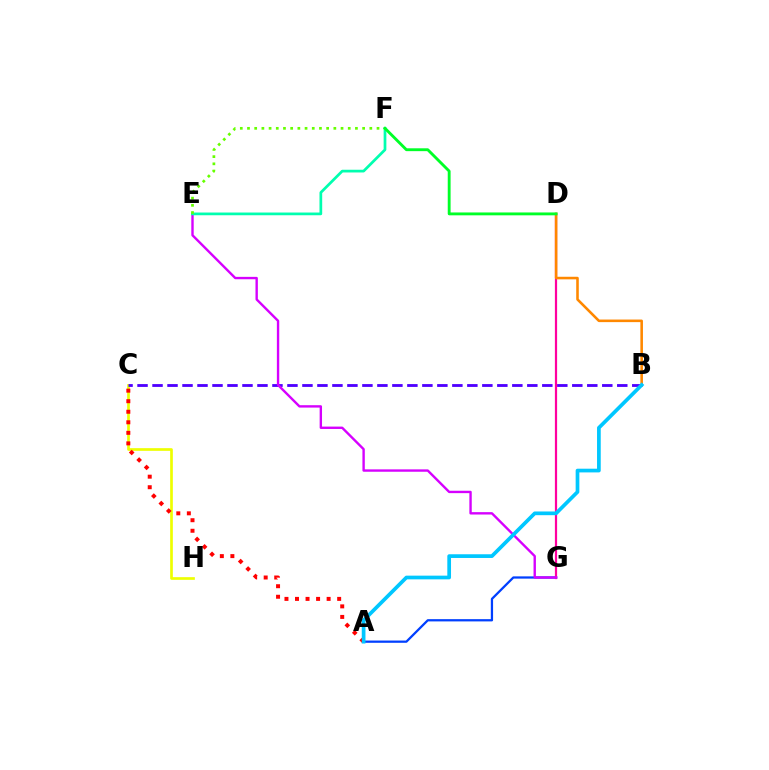{('C', 'H'): [{'color': '#eeff00', 'line_style': 'solid', 'thickness': 1.93}], ('B', 'C'): [{'color': '#4f00ff', 'line_style': 'dashed', 'thickness': 2.04}], ('A', 'C'): [{'color': '#ff0000', 'line_style': 'dotted', 'thickness': 2.86}], ('A', 'G'): [{'color': '#003fff', 'line_style': 'solid', 'thickness': 1.62}], ('D', 'G'): [{'color': '#ff00a0', 'line_style': 'solid', 'thickness': 1.6}], ('E', 'G'): [{'color': '#d600ff', 'line_style': 'solid', 'thickness': 1.72}], ('B', 'D'): [{'color': '#ff8800', 'line_style': 'solid', 'thickness': 1.86}], ('E', 'F'): [{'color': '#00ffaf', 'line_style': 'solid', 'thickness': 1.96}, {'color': '#66ff00', 'line_style': 'dotted', 'thickness': 1.96}], ('D', 'F'): [{'color': '#00ff27', 'line_style': 'solid', 'thickness': 2.06}], ('A', 'B'): [{'color': '#00c7ff', 'line_style': 'solid', 'thickness': 2.67}]}